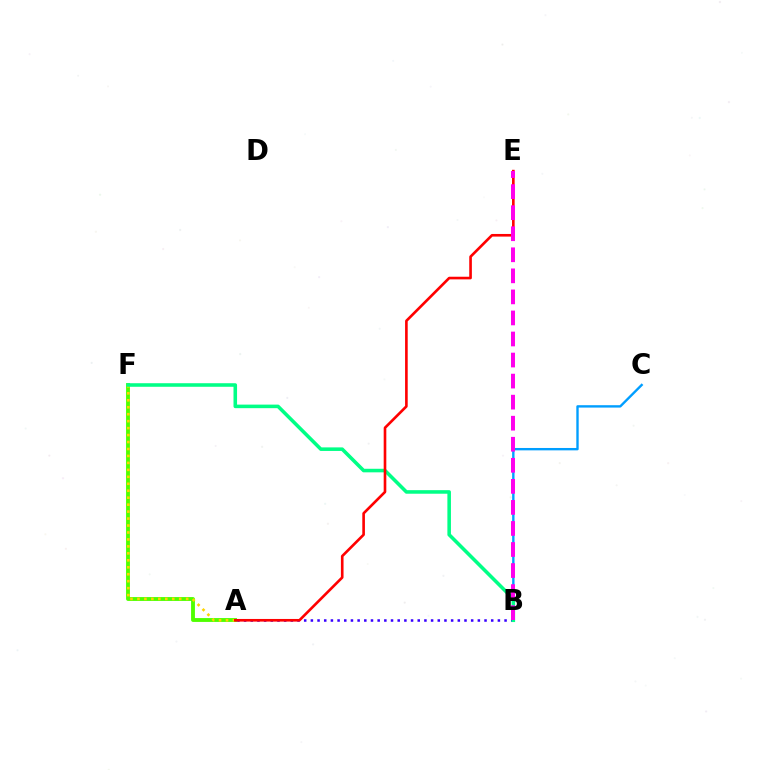{('B', 'C'): [{'color': '#009eff', 'line_style': 'solid', 'thickness': 1.71}], ('A', 'B'): [{'color': '#3700ff', 'line_style': 'dotted', 'thickness': 1.81}], ('A', 'F'): [{'color': '#4fff00', 'line_style': 'solid', 'thickness': 2.78}, {'color': '#ffd500', 'line_style': 'dotted', 'thickness': 1.89}], ('B', 'F'): [{'color': '#00ff86', 'line_style': 'solid', 'thickness': 2.56}], ('A', 'E'): [{'color': '#ff0000', 'line_style': 'solid', 'thickness': 1.89}], ('B', 'E'): [{'color': '#ff00ed', 'line_style': 'dashed', 'thickness': 2.86}]}